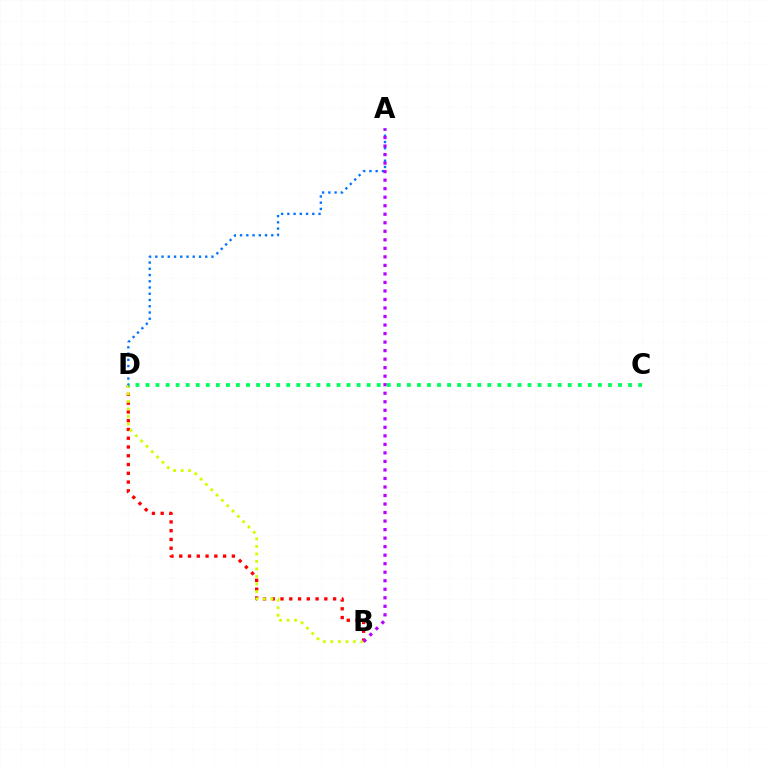{('B', 'D'): [{'color': '#ff0000', 'line_style': 'dotted', 'thickness': 2.38}, {'color': '#d1ff00', 'line_style': 'dotted', 'thickness': 2.04}], ('C', 'D'): [{'color': '#00ff5c', 'line_style': 'dotted', 'thickness': 2.73}], ('A', 'D'): [{'color': '#0074ff', 'line_style': 'dotted', 'thickness': 1.7}], ('A', 'B'): [{'color': '#b900ff', 'line_style': 'dotted', 'thickness': 2.32}]}